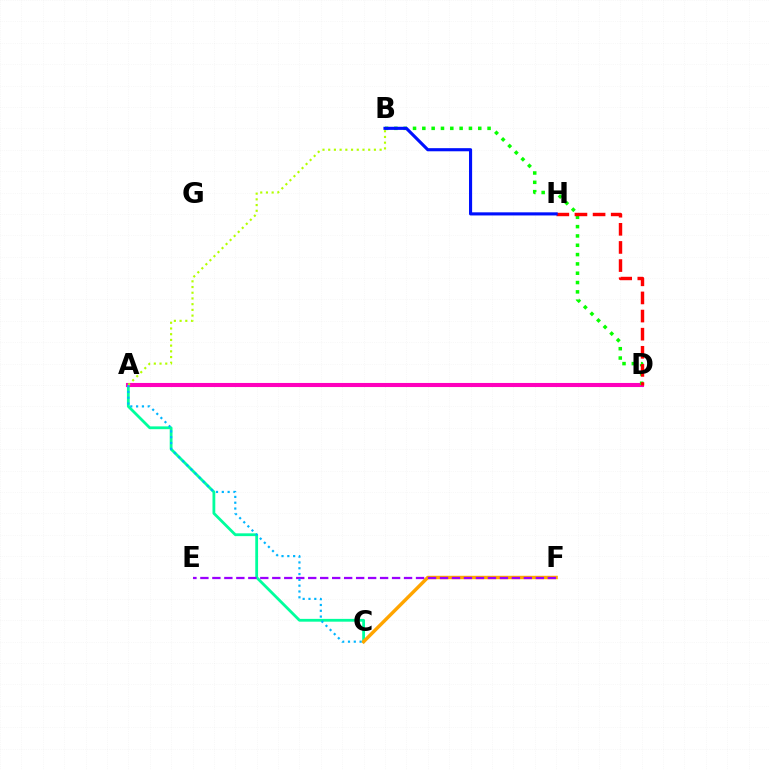{('A', 'C'): [{'color': '#00ff9d', 'line_style': 'solid', 'thickness': 2.01}, {'color': '#00b5ff', 'line_style': 'dotted', 'thickness': 1.58}], ('A', 'D'): [{'color': '#ff00bd', 'line_style': 'solid', 'thickness': 2.94}], ('B', 'D'): [{'color': '#08ff00', 'line_style': 'dotted', 'thickness': 2.53}], ('C', 'F'): [{'color': '#ffa500', 'line_style': 'solid', 'thickness': 2.46}], ('E', 'F'): [{'color': '#9b00ff', 'line_style': 'dashed', 'thickness': 1.63}], ('A', 'B'): [{'color': '#b3ff00', 'line_style': 'dotted', 'thickness': 1.55}], ('D', 'H'): [{'color': '#ff0000', 'line_style': 'dashed', 'thickness': 2.46}], ('B', 'H'): [{'color': '#0010ff', 'line_style': 'solid', 'thickness': 2.25}]}